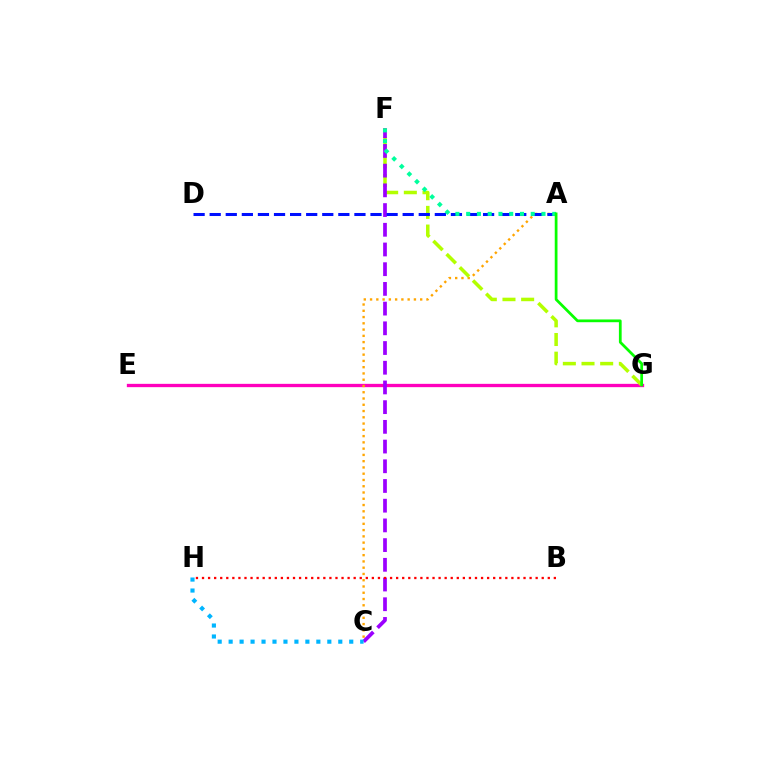{('E', 'G'): [{'color': '#ff00bd', 'line_style': 'solid', 'thickness': 2.39}], ('A', 'C'): [{'color': '#ffa500', 'line_style': 'dotted', 'thickness': 1.7}], ('F', 'G'): [{'color': '#b3ff00', 'line_style': 'dashed', 'thickness': 2.54}], ('C', 'F'): [{'color': '#9b00ff', 'line_style': 'dashed', 'thickness': 2.68}], ('A', 'D'): [{'color': '#0010ff', 'line_style': 'dashed', 'thickness': 2.18}], ('A', 'F'): [{'color': '#00ff9d', 'line_style': 'dotted', 'thickness': 2.92}], ('B', 'H'): [{'color': '#ff0000', 'line_style': 'dotted', 'thickness': 1.65}], ('A', 'G'): [{'color': '#08ff00', 'line_style': 'solid', 'thickness': 1.98}], ('C', 'H'): [{'color': '#00b5ff', 'line_style': 'dotted', 'thickness': 2.98}]}